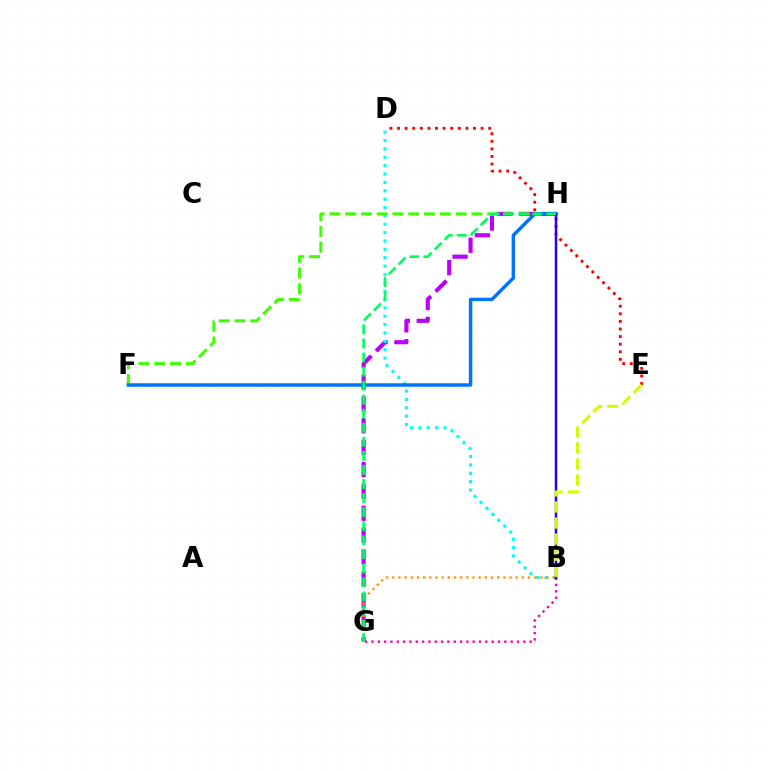{('G', 'H'): [{'color': '#b900ff', 'line_style': 'dashed', 'thickness': 2.97}, {'color': '#00ff5c', 'line_style': 'dashed', 'thickness': 1.91}], ('B', 'D'): [{'color': '#00fff6', 'line_style': 'dotted', 'thickness': 2.27}], ('D', 'E'): [{'color': '#ff0000', 'line_style': 'dotted', 'thickness': 2.06}], ('B', 'G'): [{'color': '#ff00ac', 'line_style': 'dotted', 'thickness': 1.72}, {'color': '#ff9400', 'line_style': 'dotted', 'thickness': 1.68}], ('F', 'H'): [{'color': '#3dff00', 'line_style': 'dashed', 'thickness': 2.14}, {'color': '#0074ff', 'line_style': 'solid', 'thickness': 2.49}], ('B', 'H'): [{'color': '#2500ff', 'line_style': 'solid', 'thickness': 1.8}], ('B', 'E'): [{'color': '#d1ff00', 'line_style': 'dashed', 'thickness': 2.18}]}